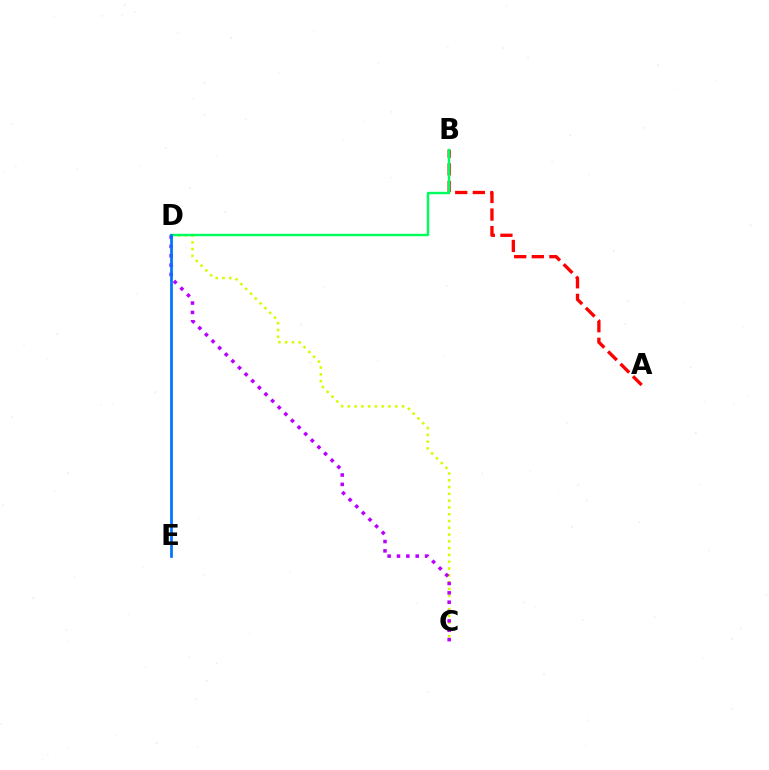{('A', 'B'): [{'color': '#ff0000', 'line_style': 'dashed', 'thickness': 2.39}], ('C', 'D'): [{'color': '#d1ff00', 'line_style': 'dotted', 'thickness': 1.84}, {'color': '#b900ff', 'line_style': 'dotted', 'thickness': 2.54}], ('B', 'D'): [{'color': '#00ff5c', 'line_style': 'solid', 'thickness': 1.75}], ('D', 'E'): [{'color': '#0074ff', 'line_style': 'solid', 'thickness': 1.96}]}